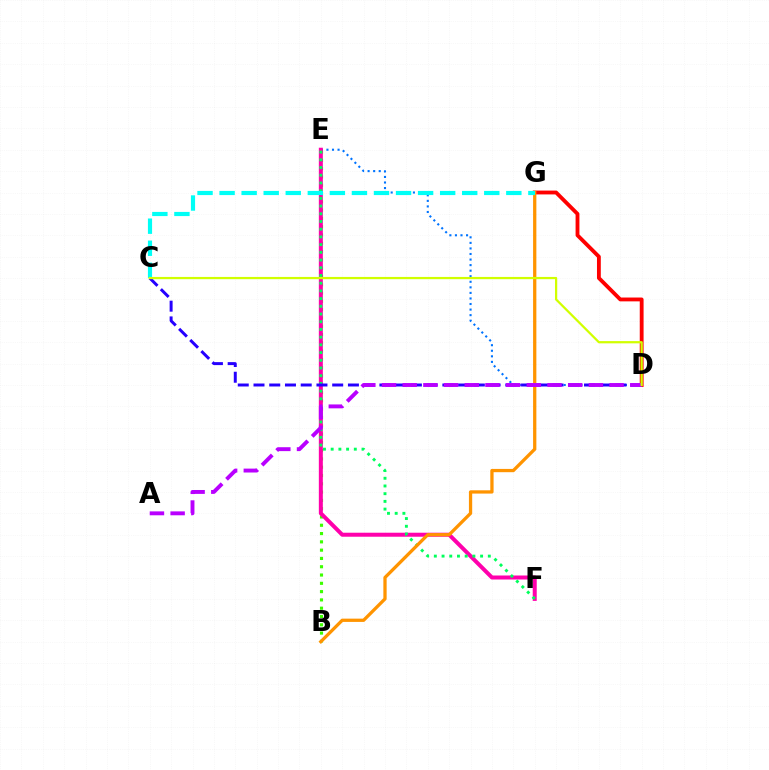{('B', 'E'): [{'color': '#3dff00', 'line_style': 'dotted', 'thickness': 2.25}], ('D', 'E'): [{'color': '#0074ff', 'line_style': 'dotted', 'thickness': 1.51}], ('E', 'F'): [{'color': '#ff00ac', 'line_style': 'solid', 'thickness': 2.88}, {'color': '#00ff5c', 'line_style': 'dotted', 'thickness': 2.09}], ('D', 'G'): [{'color': '#ff0000', 'line_style': 'solid', 'thickness': 2.76}], ('B', 'G'): [{'color': '#ff9400', 'line_style': 'solid', 'thickness': 2.36}], ('C', 'D'): [{'color': '#2500ff', 'line_style': 'dashed', 'thickness': 2.14}, {'color': '#d1ff00', 'line_style': 'solid', 'thickness': 1.61}], ('A', 'D'): [{'color': '#b900ff', 'line_style': 'dashed', 'thickness': 2.81}], ('C', 'G'): [{'color': '#00fff6', 'line_style': 'dashed', 'thickness': 3.0}]}